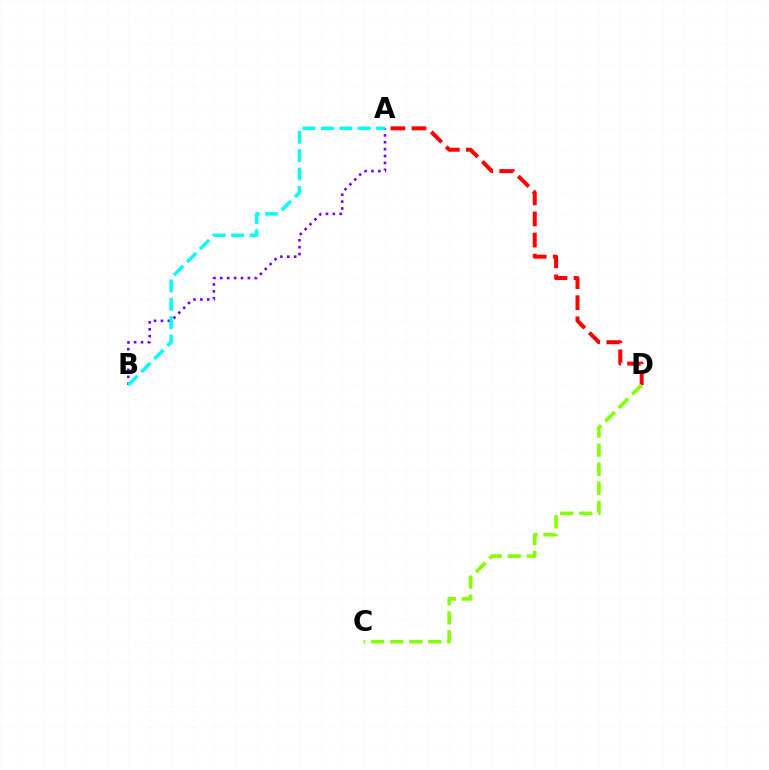{('A', 'D'): [{'color': '#ff0000', 'line_style': 'dashed', 'thickness': 2.87}], ('A', 'B'): [{'color': '#7200ff', 'line_style': 'dotted', 'thickness': 1.87}, {'color': '#00fff6', 'line_style': 'dashed', 'thickness': 2.5}], ('C', 'D'): [{'color': '#84ff00', 'line_style': 'dashed', 'thickness': 2.59}]}